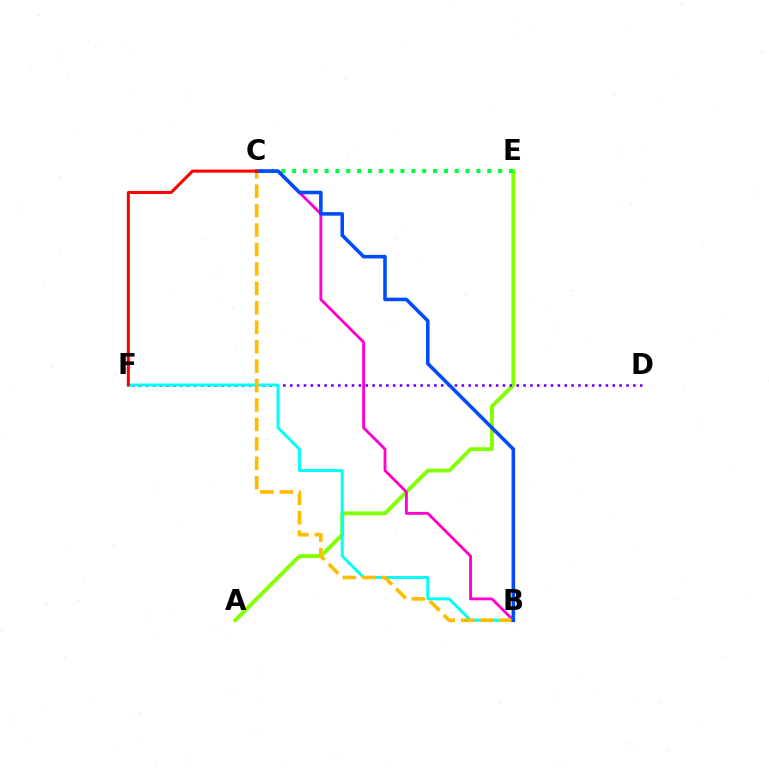{('A', 'E'): [{'color': '#84ff00', 'line_style': 'solid', 'thickness': 2.81}], ('B', 'C'): [{'color': '#ff00cf', 'line_style': 'solid', 'thickness': 2.04}, {'color': '#ffbd00', 'line_style': 'dashed', 'thickness': 2.64}, {'color': '#004bff', 'line_style': 'solid', 'thickness': 2.57}], ('D', 'F'): [{'color': '#7200ff', 'line_style': 'dotted', 'thickness': 1.86}], ('C', 'E'): [{'color': '#00ff39', 'line_style': 'dotted', 'thickness': 2.95}], ('B', 'F'): [{'color': '#00fff6', 'line_style': 'solid', 'thickness': 2.14}], ('C', 'F'): [{'color': '#ff0000', 'line_style': 'solid', 'thickness': 2.17}]}